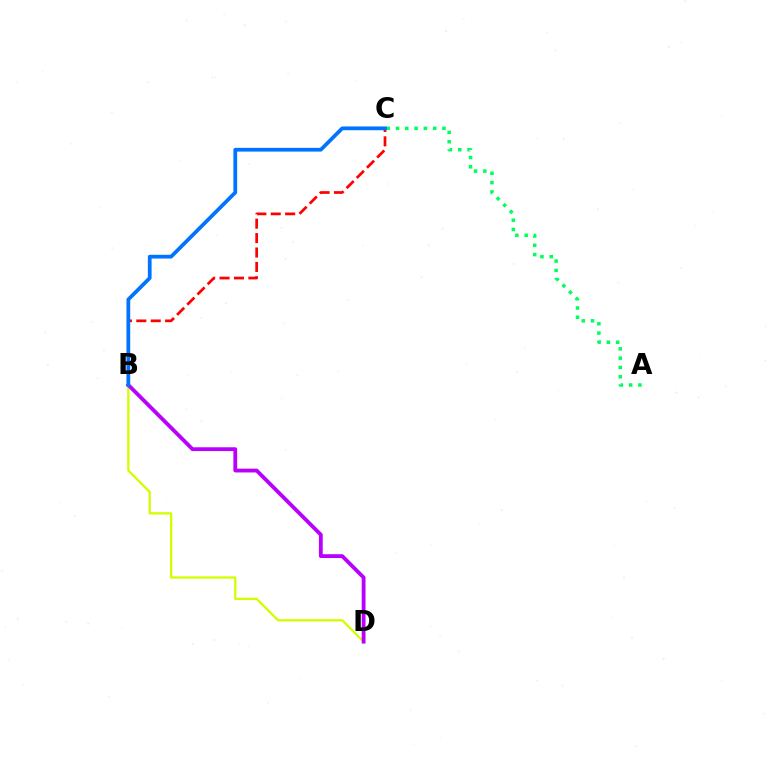{('B', 'D'): [{'color': '#d1ff00', 'line_style': 'solid', 'thickness': 1.66}, {'color': '#b900ff', 'line_style': 'solid', 'thickness': 2.74}], ('B', 'C'): [{'color': '#ff0000', 'line_style': 'dashed', 'thickness': 1.96}, {'color': '#0074ff', 'line_style': 'solid', 'thickness': 2.7}], ('A', 'C'): [{'color': '#00ff5c', 'line_style': 'dotted', 'thickness': 2.53}]}